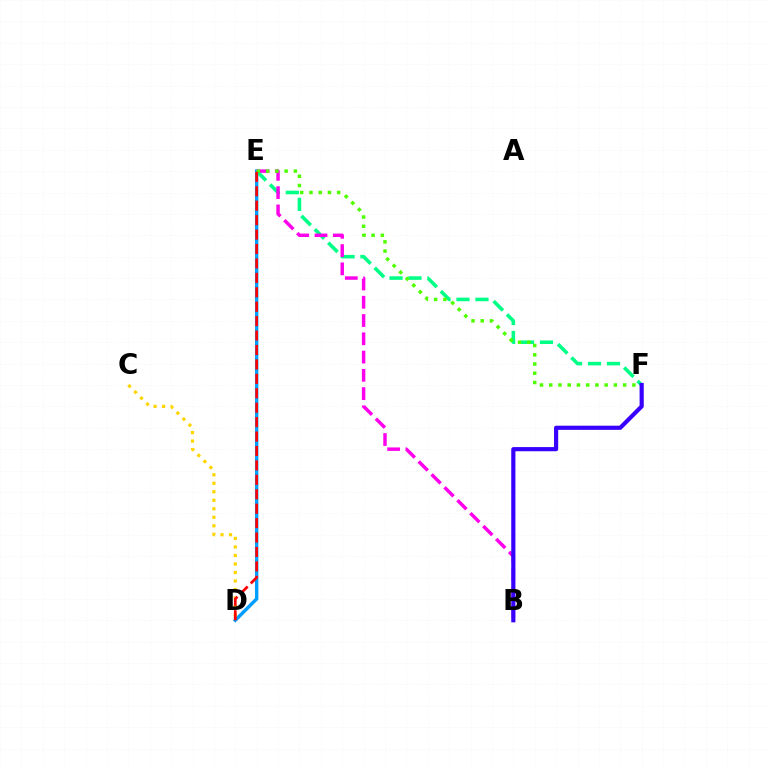{('D', 'E'): [{'color': '#009eff', 'line_style': 'solid', 'thickness': 2.45}, {'color': '#ff0000', 'line_style': 'dashed', 'thickness': 1.96}], ('E', 'F'): [{'color': '#00ff86', 'line_style': 'dashed', 'thickness': 2.58}, {'color': '#4fff00', 'line_style': 'dotted', 'thickness': 2.51}], ('B', 'E'): [{'color': '#ff00ed', 'line_style': 'dashed', 'thickness': 2.48}], ('B', 'F'): [{'color': '#3700ff', 'line_style': 'solid', 'thickness': 2.99}], ('C', 'D'): [{'color': '#ffd500', 'line_style': 'dotted', 'thickness': 2.31}]}